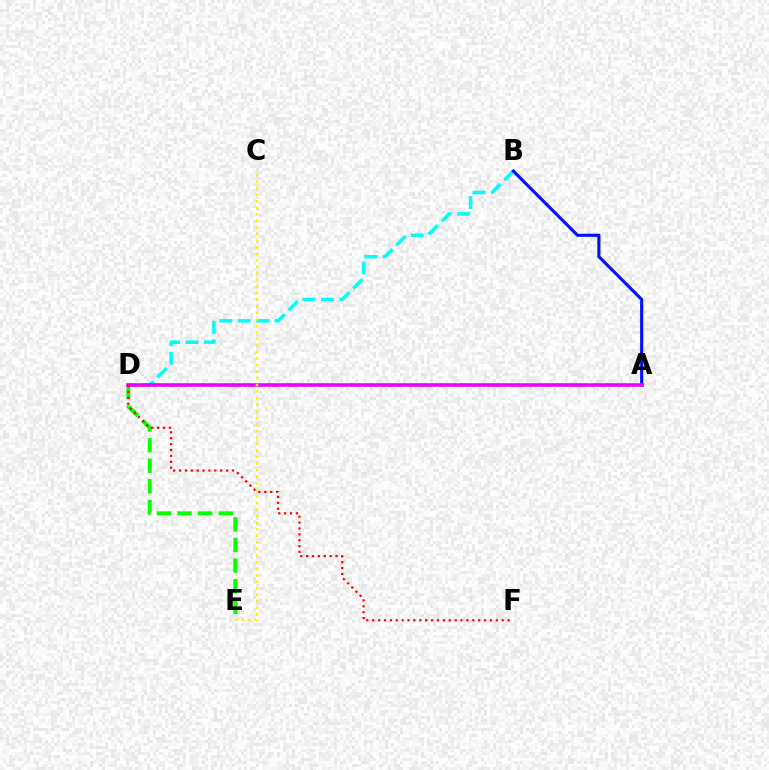{('B', 'D'): [{'color': '#00fff6', 'line_style': 'dashed', 'thickness': 2.5}], ('D', 'E'): [{'color': '#08ff00', 'line_style': 'dashed', 'thickness': 2.8}], ('A', 'B'): [{'color': '#0010ff', 'line_style': 'solid', 'thickness': 2.22}], ('A', 'D'): [{'color': '#ee00ff', 'line_style': 'solid', 'thickness': 2.59}], ('D', 'F'): [{'color': '#ff0000', 'line_style': 'dotted', 'thickness': 1.6}], ('C', 'E'): [{'color': '#fcf500', 'line_style': 'dotted', 'thickness': 1.78}]}